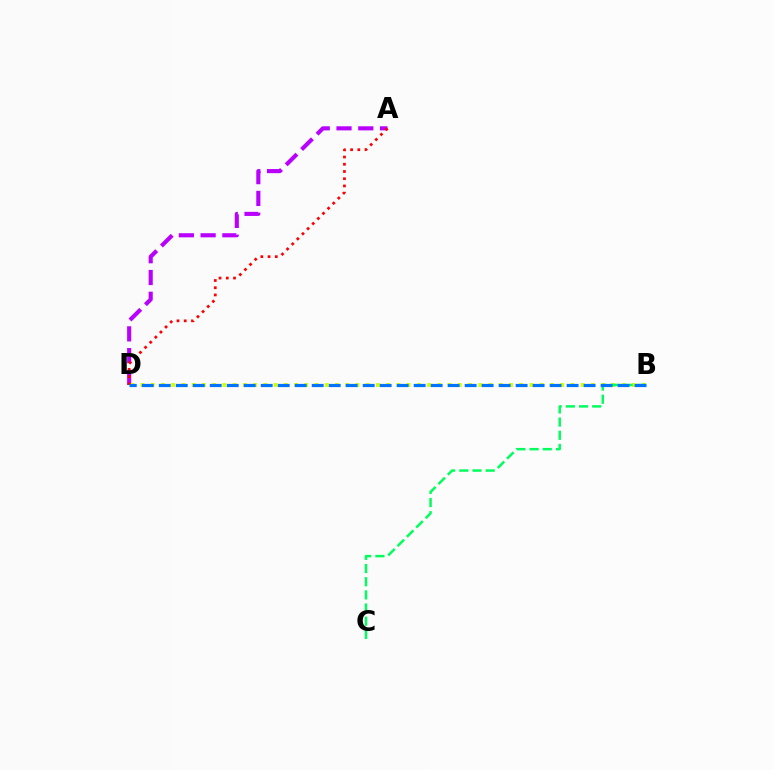{('A', 'D'): [{'color': '#b900ff', 'line_style': 'dashed', 'thickness': 2.96}, {'color': '#ff0000', 'line_style': 'dotted', 'thickness': 1.96}], ('B', 'D'): [{'color': '#d1ff00', 'line_style': 'dotted', 'thickness': 2.78}, {'color': '#0074ff', 'line_style': 'dashed', 'thickness': 2.31}], ('B', 'C'): [{'color': '#00ff5c', 'line_style': 'dashed', 'thickness': 1.79}]}